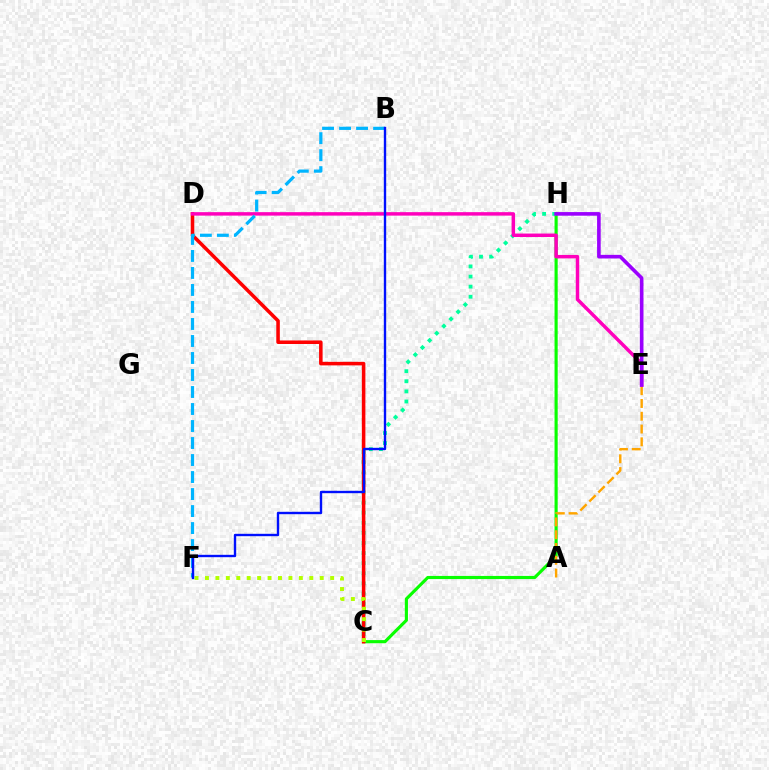{('C', 'H'): [{'color': '#08ff00', 'line_style': 'solid', 'thickness': 2.26}, {'color': '#00ff9d', 'line_style': 'dotted', 'thickness': 2.74}], ('A', 'E'): [{'color': '#ffa500', 'line_style': 'dashed', 'thickness': 1.74}], ('C', 'D'): [{'color': '#ff0000', 'line_style': 'solid', 'thickness': 2.55}], ('C', 'F'): [{'color': '#b3ff00', 'line_style': 'dotted', 'thickness': 2.83}], ('D', 'E'): [{'color': '#ff00bd', 'line_style': 'solid', 'thickness': 2.49}], ('E', 'H'): [{'color': '#9b00ff', 'line_style': 'solid', 'thickness': 2.6}], ('B', 'F'): [{'color': '#00b5ff', 'line_style': 'dashed', 'thickness': 2.31}, {'color': '#0010ff', 'line_style': 'solid', 'thickness': 1.71}]}